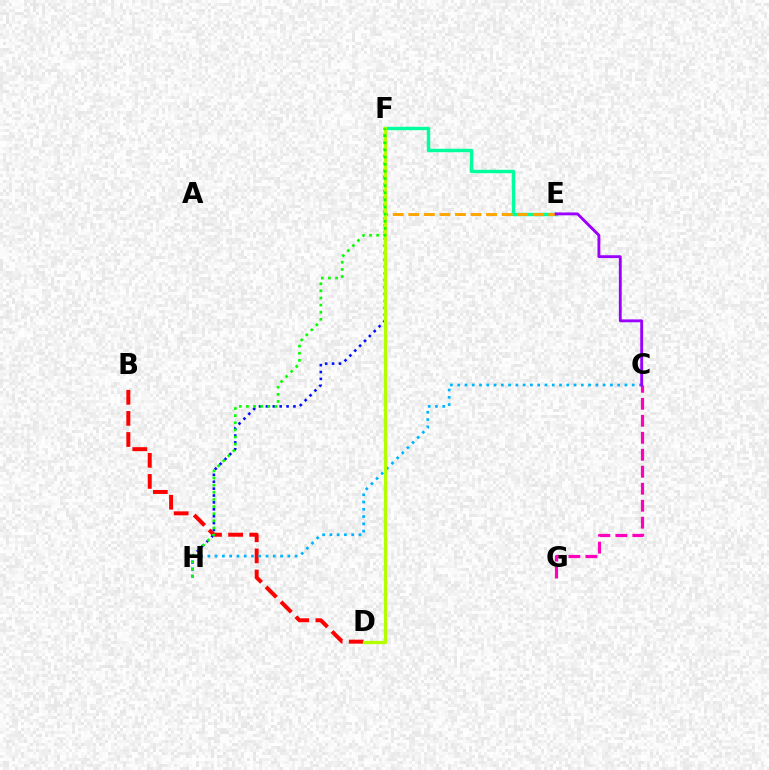{('B', 'D'): [{'color': '#ff0000', 'line_style': 'dashed', 'thickness': 2.87}], ('F', 'H'): [{'color': '#0010ff', 'line_style': 'dotted', 'thickness': 1.87}, {'color': '#08ff00', 'line_style': 'dotted', 'thickness': 1.94}], ('E', 'F'): [{'color': '#00ff9d', 'line_style': 'solid', 'thickness': 2.47}, {'color': '#ffa500', 'line_style': 'dashed', 'thickness': 2.11}], ('C', 'H'): [{'color': '#00b5ff', 'line_style': 'dotted', 'thickness': 1.98}], ('D', 'F'): [{'color': '#b3ff00', 'line_style': 'solid', 'thickness': 2.35}], ('C', 'G'): [{'color': '#ff00bd', 'line_style': 'dashed', 'thickness': 2.31}], ('C', 'E'): [{'color': '#9b00ff', 'line_style': 'solid', 'thickness': 2.06}]}